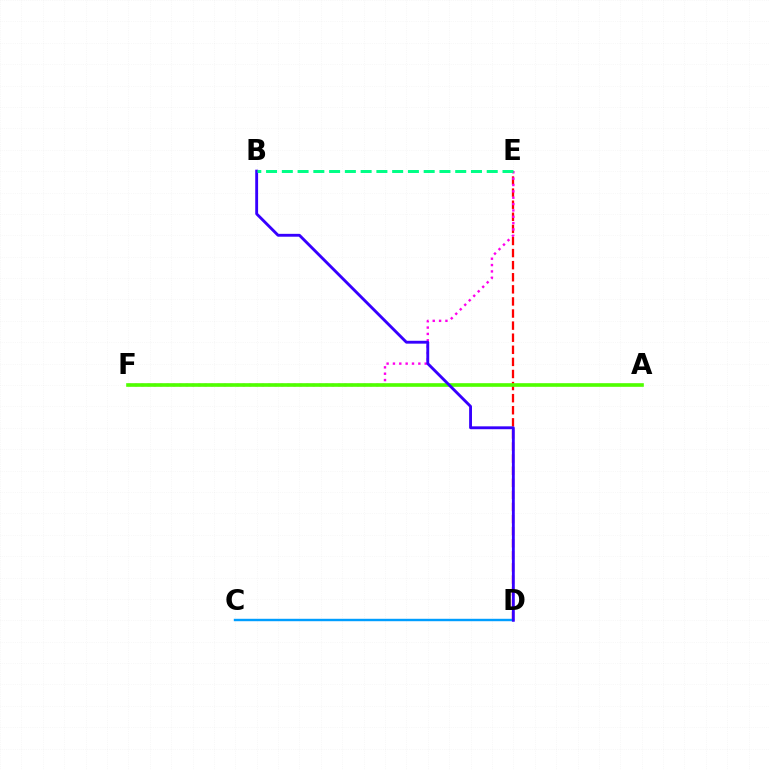{('A', 'F'): [{'color': '#ffd500', 'line_style': 'dotted', 'thickness': 1.52}, {'color': '#4fff00', 'line_style': 'solid', 'thickness': 2.61}], ('D', 'E'): [{'color': '#ff0000', 'line_style': 'dashed', 'thickness': 1.64}], ('E', 'F'): [{'color': '#ff00ed', 'line_style': 'dotted', 'thickness': 1.73}], ('C', 'D'): [{'color': '#009eff', 'line_style': 'solid', 'thickness': 1.74}], ('B', 'D'): [{'color': '#3700ff', 'line_style': 'solid', 'thickness': 2.06}], ('B', 'E'): [{'color': '#00ff86', 'line_style': 'dashed', 'thickness': 2.14}]}